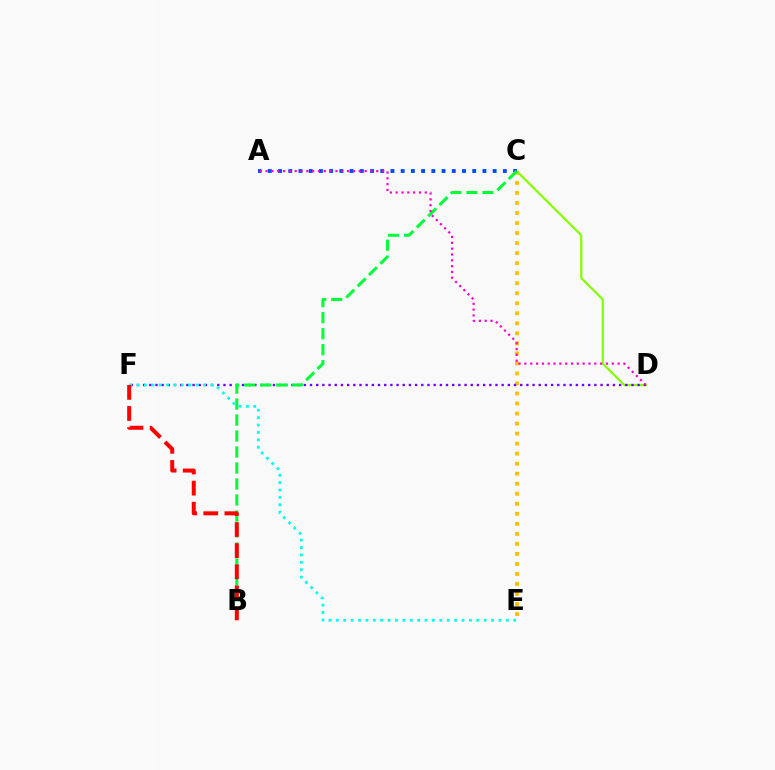{('C', 'E'): [{'color': '#ffbd00', 'line_style': 'dotted', 'thickness': 2.72}], ('C', 'D'): [{'color': '#84ff00', 'line_style': 'solid', 'thickness': 1.59}], ('D', 'F'): [{'color': '#7200ff', 'line_style': 'dotted', 'thickness': 1.68}], ('E', 'F'): [{'color': '#00fff6', 'line_style': 'dotted', 'thickness': 2.01}], ('A', 'C'): [{'color': '#004bff', 'line_style': 'dotted', 'thickness': 2.78}], ('B', 'C'): [{'color': '#00ff39', 'line_style': 'dashed', 'thickness': 2.17}], ('B', 'F'): [{'color': '#ff0000', 'line_style': 'dashed', 'thickness': 2.87}], ('A', 'D'): [{'color': '#ff00cf', 'line_style': 'dotted', 'thickness': 1.58}]}